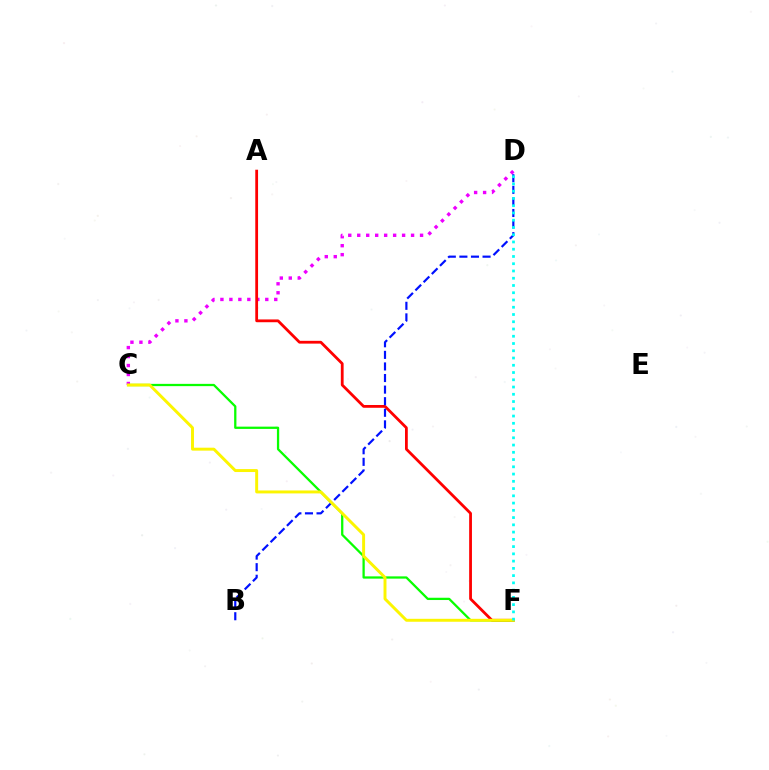{('C', 'D'): [{'color': '#ee00ff', 'line_style': 'dotted', 'thickness': 2.44}], ('A', 'F'): [{'color': '#ff0000', 'line_style': 'solid', 'thickness': 2.01}], ('B', 'D'): [{'color': '#0010ff', 'line_style': 'dashed', 'thickness': 1.57}], ('C', 'F'): [{'color': '#08ff00', 'line_style': 'solid', 'thickness': 1.64}, {'color': '#fcf500', 'line_style': 'solid', 'thickness': 2.12}], ('D', 'F'): [{'color': '#00fff6', 'line_style': 'dotted', 'thickness': 1.97}]}